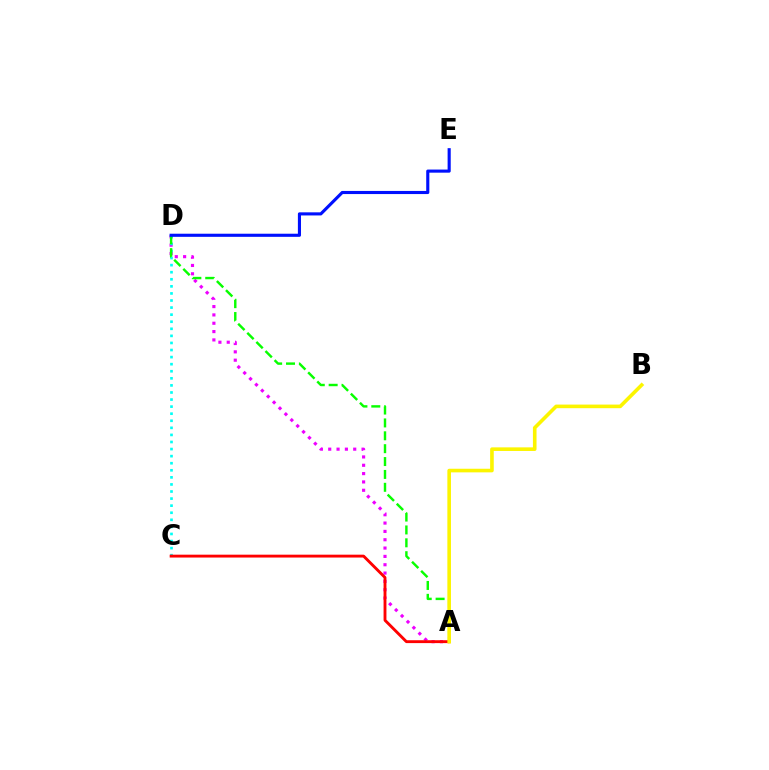{('A', 'D'): [{'color': '#ee00ff', 'line_style': 'dotted', 'thickness': 2.26}, {'color': '#08ff00', 'line_style': 'dashed', 'thickness': 1.75}], ('C', 'D'): [{'color': '#00fff6', 'line_style': 'dotted', 'thickness': 1.92}], ('A', 'C'): [{'color': '#ff0000', 'line_style': 'solid', 'thickness': 2.07}], ('A', 'B'): [{'color': '#fcf500', 'line_style': 'solid', 'thickness': 2.6}], ('D', 'E'): [{'color': '#0010ff', 'line_style': 'solid', 'thickness': 2.24}]}